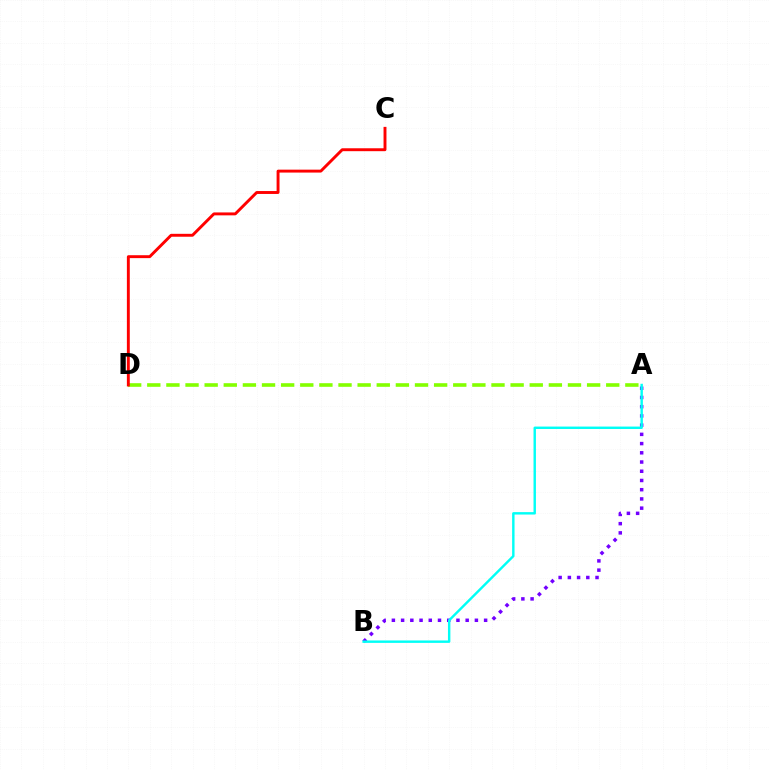{('A', 'B'): [{'color': '#7200ff', 'line_style': 'dotted', 'thickness': 2.51}, {'color': '#00fff6', 'line_style': 'solid', 'thickness': 1.74}], ('A', 'D'): [{'color': '#84ff00', 'line_style': 'dashed', 'thickness': 2.6}], ('C', 'D'): [{'color': '#ff0000', 'line_style': 'solid', 'thickness': 2.1}]}